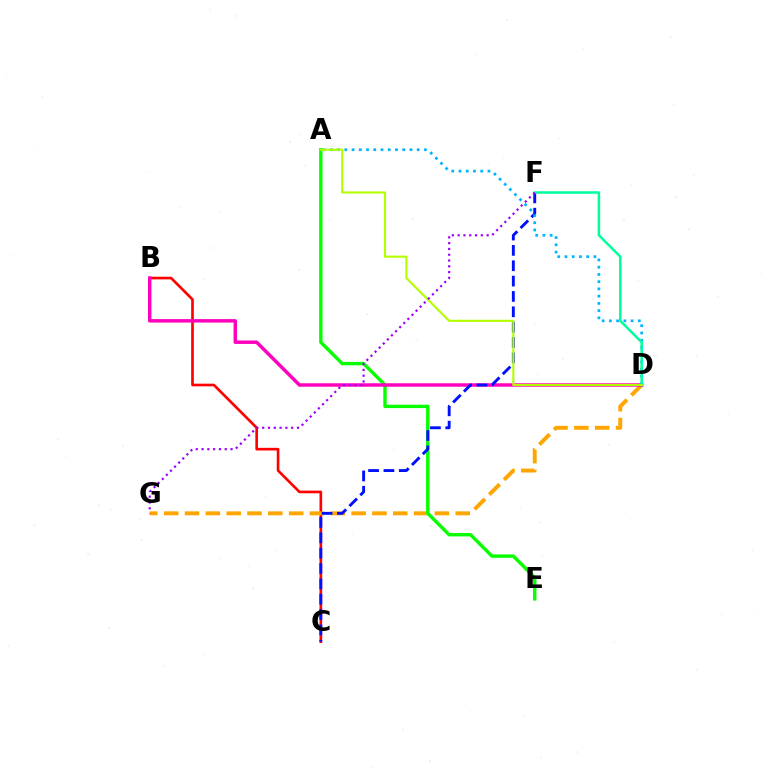{('B', 'C'): [{'color': '#ff0000', 'line_style': 'solid', 'thickness': 1.91}], ('D', 'G'): [{'color': '#ffa500', 'line_style': 'dashed', 'thickness': 2.83}], ('A', 'E'): [{'color': '#08ff00', 'line_style': 'solid', 'thickness': 2.45}], ('B', 'D'): [{'color': '#ff00bd', 'line_style': 'solid', 'thickness': 2.48}], ('C', 'F'): [{'color': '#0010ff', 'line_style': 'dashed', 'thickness': 2.09}], ('A', 'D'): [{'color': '#00b5ff', 'line_style': 'dotted', 'thickness': 1.97}, {'color': '#b3ff00', 'line_style': 'solid', 'thickness': 1.53}], ('D', 'F'): [{'color': '#00ff9d', 'line_style': 'solid', 'thickness': 1.81}], ('F', 'G'): [{'color': '#9b00ff', 'line_style': 'dotted', 'thickness': 1.57}]}